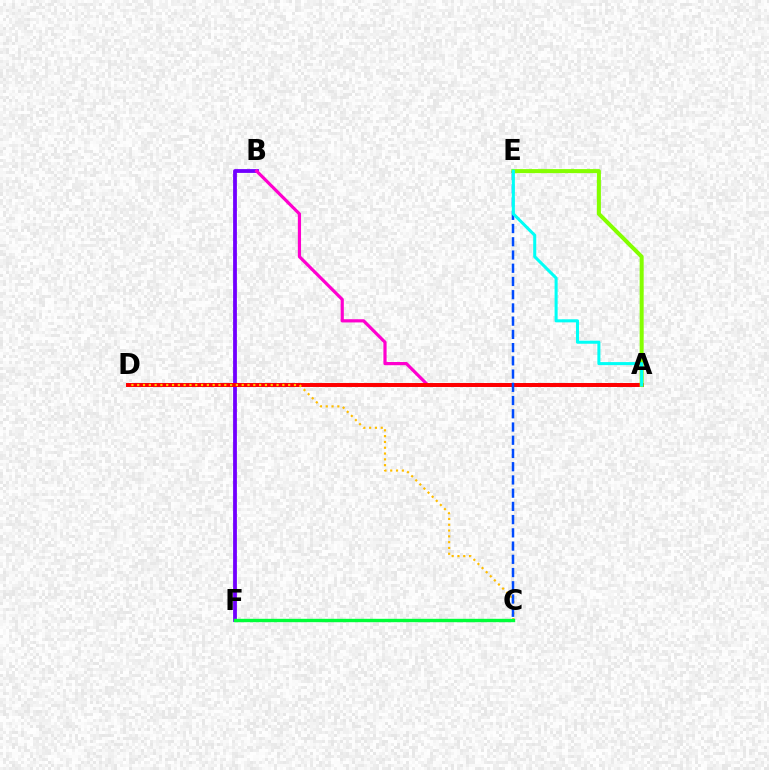{('B', 'F'): [{'color': '#7200ff', 'line_style': 'solid', 'thickness': 2.74}], ('A', 'B'): [{'color': '#ff00cf', 'line_style': 'solid', 'thickness': 2.3}], ('A', 'D'): [{'color': '#ff0000', 'line_style': 'solid', 'thickness': 2.85}], ('C', 'D'): [{'color': '#ffbd00', 'line_style': 'dotted', 'thickness': 1.58}], ('A', 'E'): [{'color': '#84ff00', 'line_style': 'solid', 'thickness': 2.9}, {'color': '#00fff6', 'line_style': 'solid', 'thickness': 2.19}], ('C', 'E'): [{'color': '#004bff', 'line_style': 'dashed', 'thickness': 1.8}], ('C', 'F'): [{'color': '#00ff39', 'line_style': 'solid', 'thickness': 2.43}]}